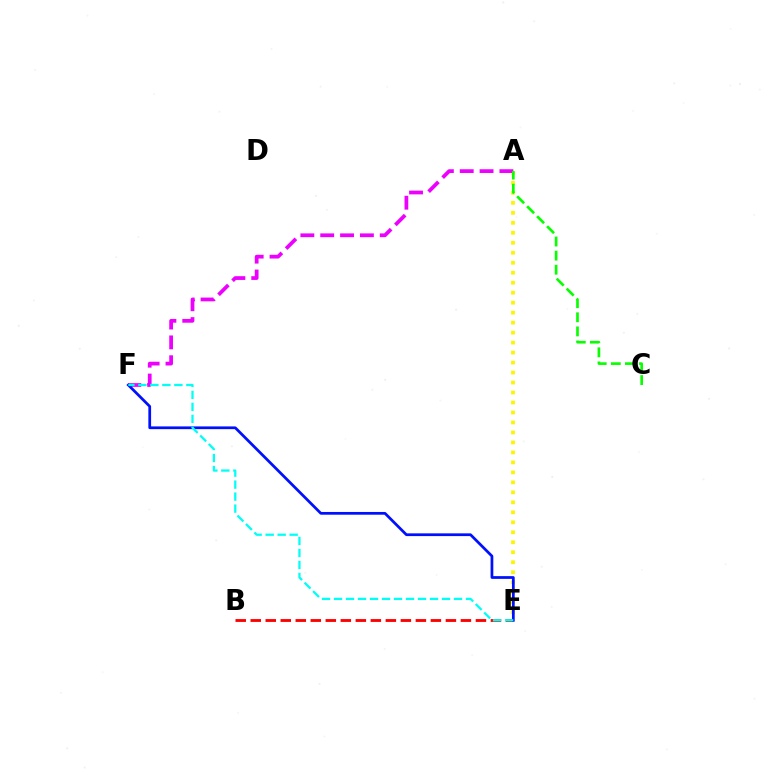{('A', 'E'): [{'color': '#fcf500', 'line_style': 'dotted', 'thickness': 2.71}], ('B', 'E'): [{'color': '#ff0000', 'line_style': 'dashed', 'thickness': 2.04}], ('A', 'F'): [{'color': '#ee00ff', 'line_style': 'dashed', 'thickness': 2.7}], ('E', 'F'): [{'color': '#0010ff', 'line_style': 'solid', 'thickness': 1.97}, {'color': '#00fff6', 'line_style': 'dashed', 'thickness': 1.63}], ('A', 'C'): [{'color': '#08ff00', 'line_style': 'dashed', 'thickness': 1.92}]}